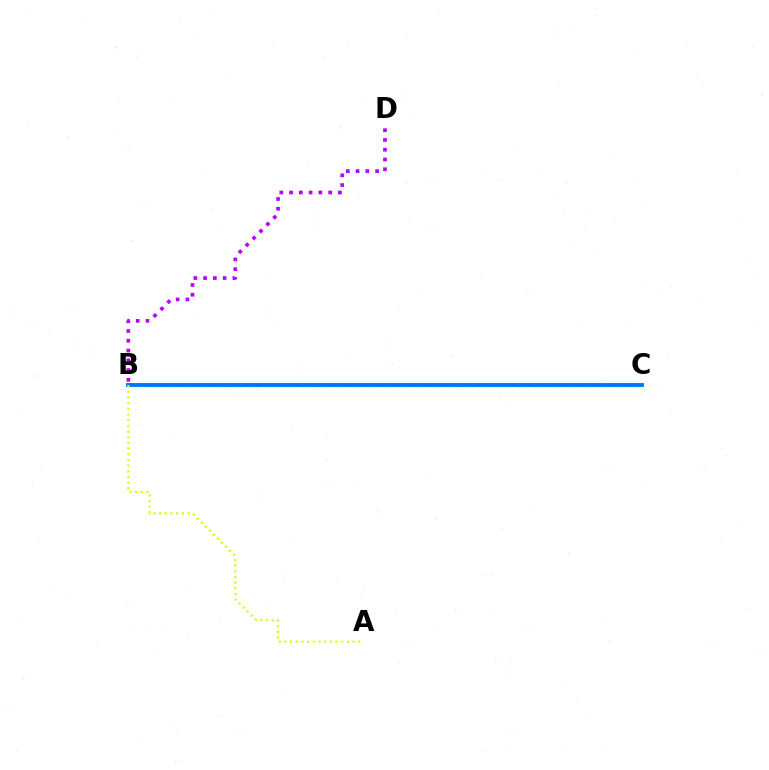{('B', 'C'): [{'color': '#ff0000', 'line_style': 'dashed', 'thickness': 2.25}, {'color': '#00ff5c', 'line_style': 'solid', 'thickness': 2.9}, {'color': '#0074ff', 'line_style': 'solid', 'thickness': 2.66}], ('B', 'D'): [{'color': '#b900ff', 'line_style': 'dotted', 'thickness': 2.65}], ('A', 'B'): [{'color': '#d1ff00', 'line_style': 'dotted', 'thickness': 1.54}]}